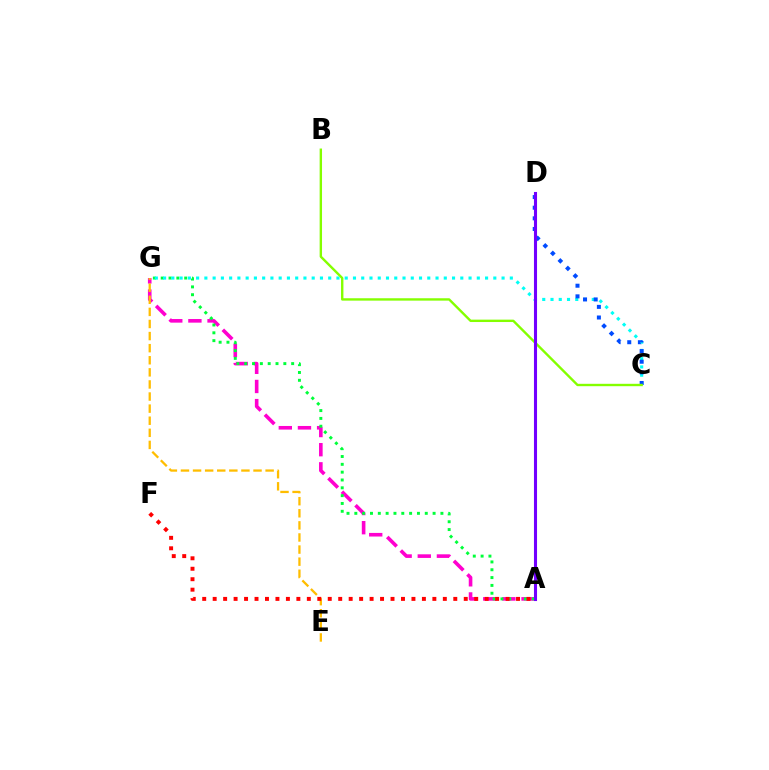{('A', 'G'): [{'color': '#ff00cf', 'line_style': 'dashed', 'thickness': 2.6}, {'color': '#00ff39', 'line_style': 'dotted', 'thickness': 2.13}], ('E', 'G'): [{'color': '#ffbd00', 'line_style': 'dashed', 'thickness': 1.64}], ('A', 'F'): [{'color': '#ff0000', 'line_style': 'dotted', 'thickness': 2.84}], ('C', 'G'): [{'color': '#00fff6', 'line_style': 'dotted', 'thickness': 2.24}], ('C', 'D'): [{'color': '#004bff', 'line_style': 'dotted', 'thickness': 2.89}], ('B', 'C'): [{'color': '#84ff00', 'line_style': 'solid', 'thickness': 1.72}], ('A', 'D'): [{'color': '#7200ff', 'line_style': 'solid', 'thickness': 2.22}]}